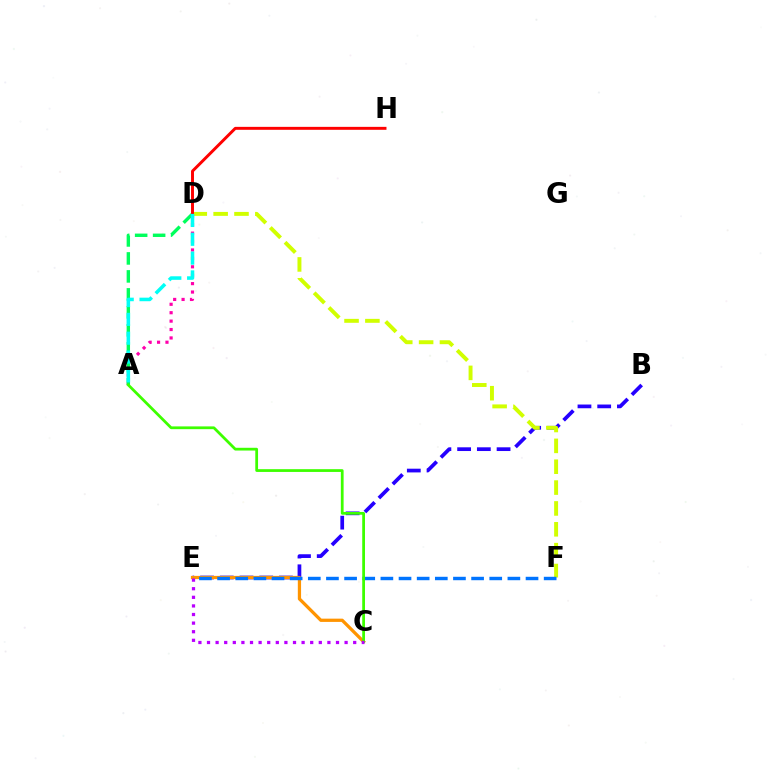{('B', 'E'): [{'color': '#2500ff', 'line_style': 'dashed', 'thickness': 2.68}], ('D', 'F'): [{'color': '#d1ff00', 'line_style': 'dashed', 'thickness': 2.83}], ('C', 'E'): [{'color': '#ff9400', 'line_style': 'solid', 'thickness': 2.35}, {'color': '#b900ff', 'line_style': 'dotted', 'thickness': 2.34}], ('A', 'D'): [{'color': '#ff00ac', 'line_style': 'dotted', 'thickness': 2.29}, {'color': '#00ff5c', 'line_style': 'dashed', 'thickness': 2.44}, {'color': '#00fff6', 'line_style': 'dashed', 'thickness': 2.56}], ('E', 'F'): [{'color': '#0074ff', 'line_style': 'dashed', 'thickness': 2.46}], ('A', 'C'): [{'color': '#3dff00', 'line_style': 'solid', 'thickness': 1.99}], ('D', 'H'): [{'color': '#ff0000', 'line_style': 'solid', 'thickness': 2.12}]}